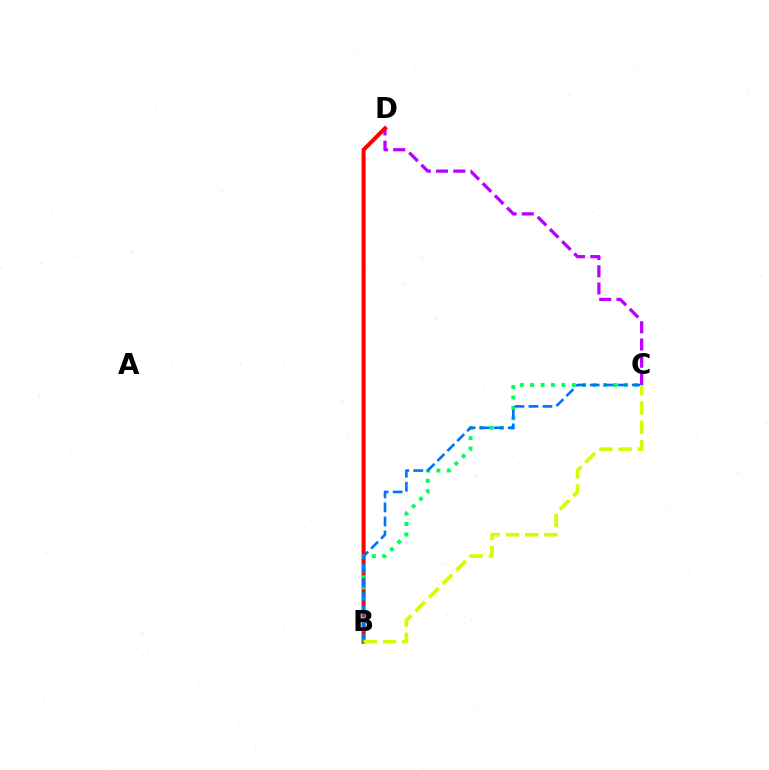{('C', 'D'): [{'color': '#b900ff', 'line_style': 'dashed', 'thickness': 2.34}], ('B', 'D'): [{'color': '#ff0000', 'line_style': 'solid', 'thickness': 2.9}], ('B', 'C'): [{'color': '#00ff5c', 'line_style': 'dotted', 'thickness': 2.83}, {'color': '#0074ff', 'line_style': 'dashed', 'thickness': 1.91}, {'color': '#d1ff00', 'line_style': 'dashed', 'thickness': 2.61}]}